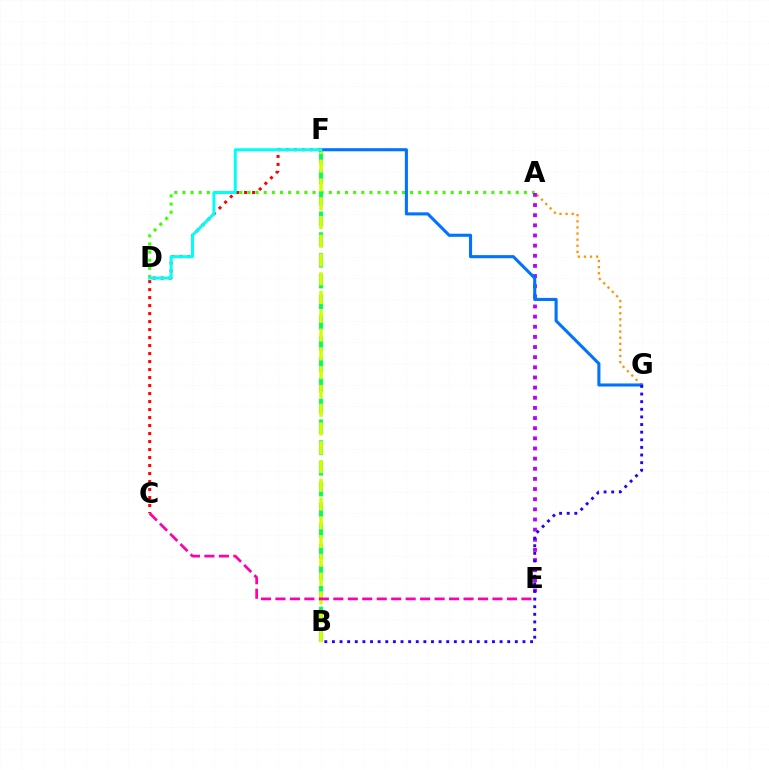{('A', 'D'): [{'color': '#3dff00', 'line_style': 'dotted', 'thickness': 2.21}], ('B', 'F'): [{'color': '#00ff5c', 'line_style': 'dashed', 'thickness': 2.83}, {'color': '#d1ff00', 'line_style': 'dashed', 'thickness': 2.55}], ('A', 'G'): [{'color': '#ff9400', 'line_style': 'dotted', 'thickness': 1.66}], ('A', 'E'): [{'color': '#b900ff', 'line_style': 'dotted', 'thickness': 2.76}], ('C', 'E'): [{'color': '#ff00ac', 'line_style': 'dashed', 'thickness': 1.97}], ('C', 'F'): [{'color': '#ff0000', 'line_style': 'dotted', 'thickness': 2.17}], ('F', 'G'): [{'color': '#0074ff', 'line_style': 'solid', 'thickness': 2.22}], ('D', 'F'): [{'color': '#00fff6', 'line_style': 'solid', 'thickness': 2.15}], ('B', 'G'): [{'color': '#2500ff', 'line_style': 'dotted', 'thickness': 2.07}]}